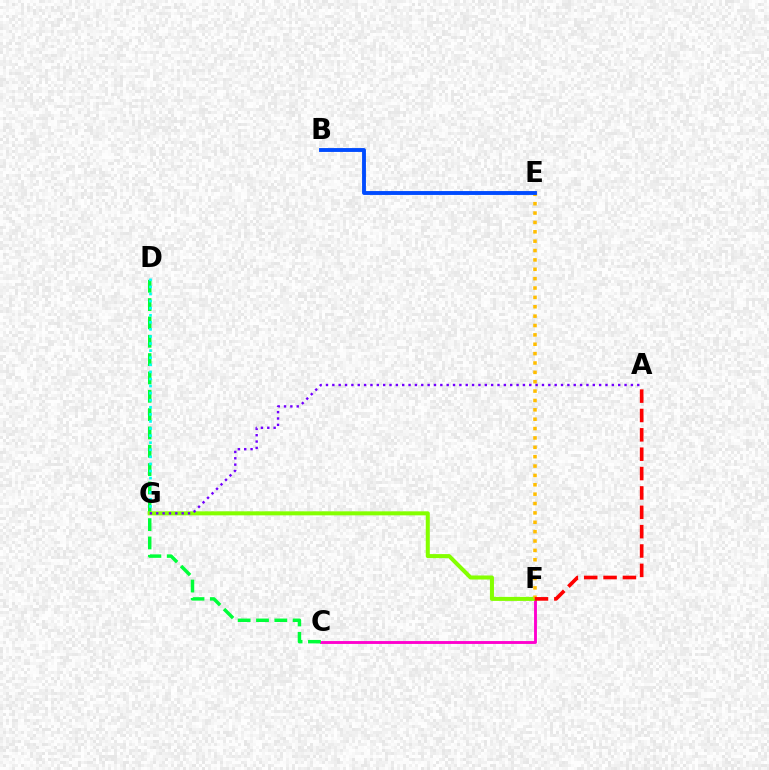{('C', 'F'): [{'color': '#ff00cf', 'line_style': 'solid', 'thickness': 2.07}], ('C', 'D'): [{'color': '#00ff39', 'line_style': 'dashed', 'thickness': 2.49}], ('D', 'G'): [{'color': '#00fff6', 'line_style': 'dotted', 'thickness': 1.92}], ('F', 'G'): [{'color': '#84ff00', 'line_style': 'solid', 'thickness': 2.9}], ('A', 'G'): [{'color': '#7200ff', 'line_style': 'dotted', 'thickness': 1.73}], ('E', 'F'): [{'color': '#ffbd00', 'line_style': 'dotted', 'thickness': 2.55}], ('A', 'F'): [{'color': '#ff0000', 'line_style': 'dashed', 'thickness': 2.63}], ('B', 'E'): [{'color': '#004bff', 'line_style': 'solid', 'thickness': 2.79}]}